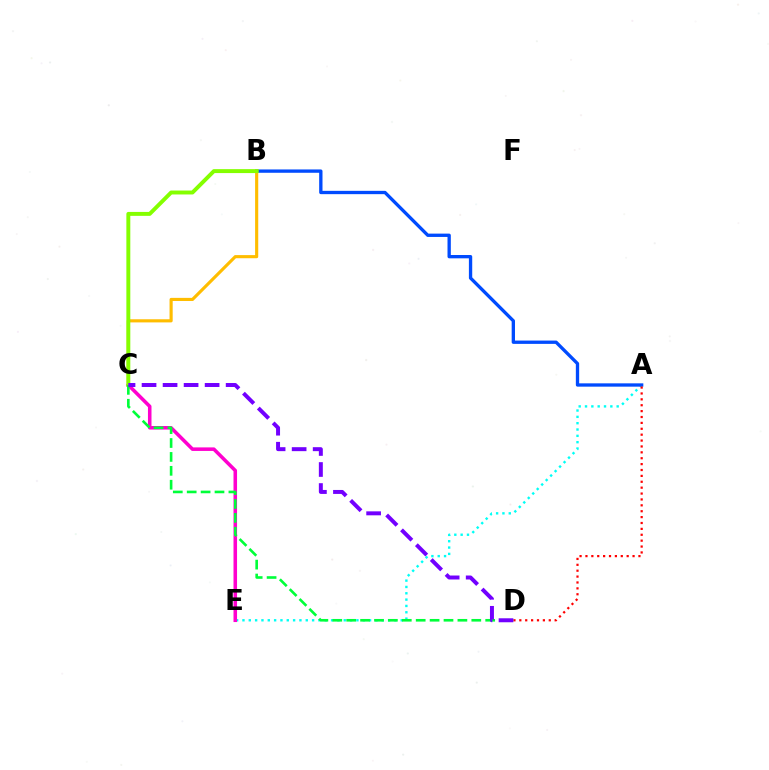{('A', 'E'): [{'color': '#00fff6', 'line_style': 'dotted', 'thickness': 1.72}], ('A', 'B'): [{'color': '#004bff', 'line_style': 'solid', 'thickness': 2.39}], ('C', 'E'): [{'color': '#ff00cf', 'line_style': 'solid', 'thickness': 2.55}], ('B', 'C'): [{'color': '#ffbd00', 'line_style': 'solid', 'thickness': 2.26}, {'color': '#84ff00', 'line_style': 'solid', 'thickness': 2.83}], ('A', 'D'): [{'color': '#ff0000', 'line_style': 'dotted', 'thickness': 1.6}], ('C', 'D'): [{'color': '#00ff39', 'line_style': 'dashed', 'thickness': 1.89}, {'color': '#7200ff', 'line_style': 'dashed', 'thickness': 2.86}]}